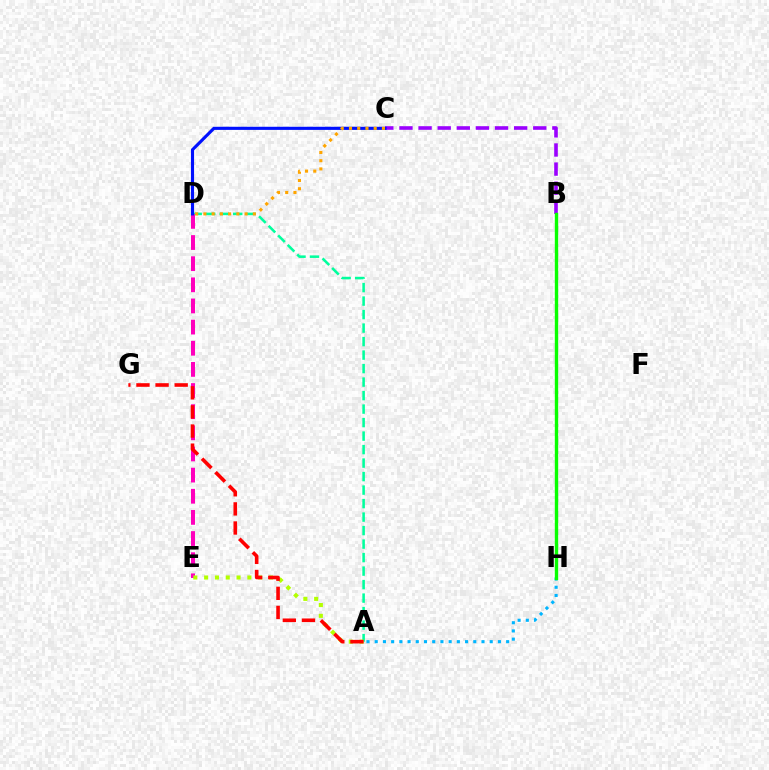{('A', 'D'): [{'color': '#00ff9d', 'line_style': 'dashed', 'thickness': 1.83}], ('D', 'E'): [{'color': '#ff00bd', 'line_style': 'dashed', 'thickness': 2.87}], ('A', 'E'): [{'color': '#b3ff00', 'line_style': 'dotted', 'thickness': 2.94}], ('B', 'C'): [{'color': '#9b00ff', 'line_style': 'dashed', 'thickness': 2.6}], ('C', 'D'): [{'color': '#0010ff', 'line_style': 'solid', 'thickness': 2.25}, {'color': '#ffa500', 'line_style': 'dotted', 'thickness': 2.24}], ('A', 'G'): [{'color': '#ff0000', 'line_style': 'dashed', 'thickness': 2.6}], ('A', 'H'): [{'color': '#00b5ff', 'line_style': 'dotted', 'thickness': 2.23}], ('B', 'H'): [{'color': '#08ff00', 'line_style': 'solid', 'thickness': 2.43}]}